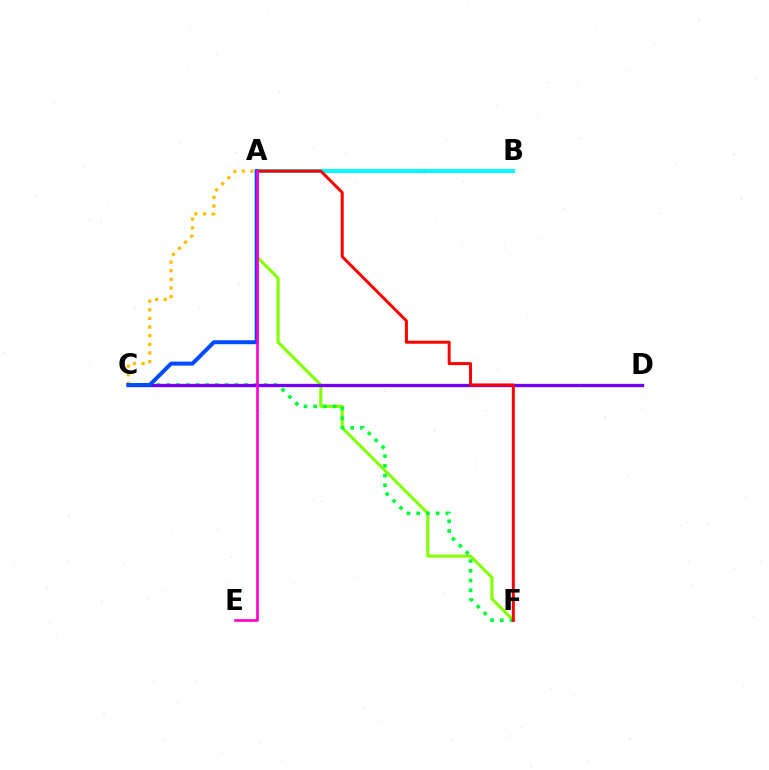{('A', 'B'): [{'color': '#00fff6', 'line_style': 'solid', 'thickness': 2.87}], ('A', 'F'): [{'color': '#84ff00', 'line_style': 'solid', 'thickness': 2.24}, {'color': '#ff0000', 'line_style': 'solid', 'thickness': 2.15}], ('A', 'C'): [{'color': '#ffbd00', 'line_style': 'dotted', 'thickness': 2.35}, {'color': '#004bff', 'line_style': 'solid', 'thickness': 2.87}], ('C', 'F'): [{'color': '#00ff39', 'line_style': 'dotted', 'thickness': 2.64}], ('C', 'D'): [{'color': '#7200ff', 'line_style': 'solid', 'thickness': 2.39}], ('A', 'E'): [{'color': '#ff00cf', 'line_style': 'solid', 'thickness': 1.9}]}